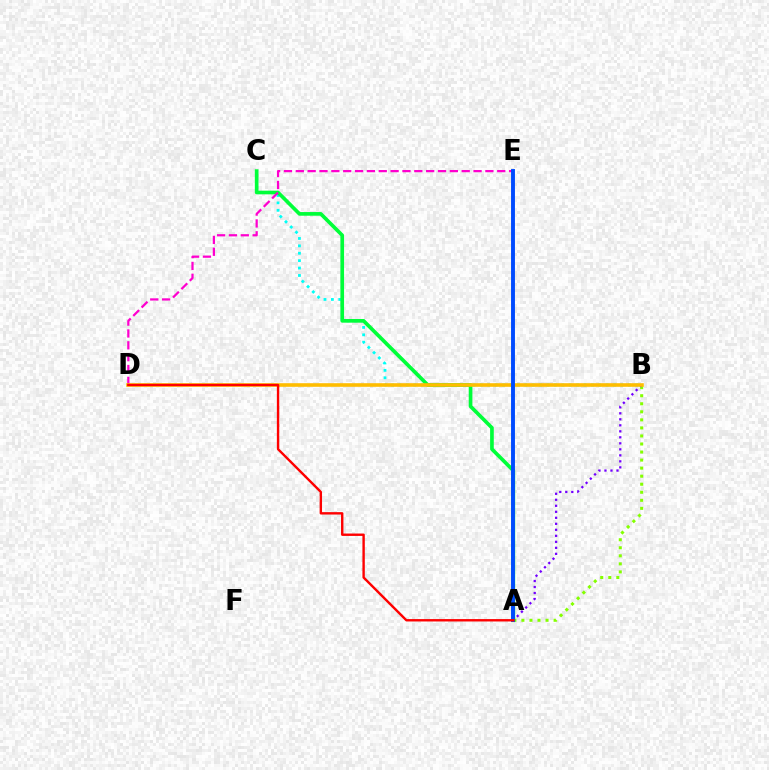{('A', 'B'): [{'color': '#84ff00', 'line_style': 'dotted', 'thickness': 2.19}, {'color': '#7200ff', 'line_style': 'dotted', 'thickness': 1.63}], ('B', 'C'): [{'color': '#00fff6', 'line_style': 'dotted', 'thickness': 2.01}], ('A', 'C'): [{'color': '#00ff39', 'line_style': 'solid', 'thickness': 2.64}], ('D', 'E'): [{'color': '#ff00cf', 'line_style': 'dashed', 'thickness': 1.61}], ('B', 'D'): [{'color': '#ffbd00', 'line_style': 'solid', 'thickness': 2.59}], ('A', 'E'): [{'color': '#004bff', 'line_style': 'solid', 'thickness': 2.81}], ('A', 'D'): [{'color': '#ff0000', 'line_style': 'solid', 'thickness': 1.72}]}